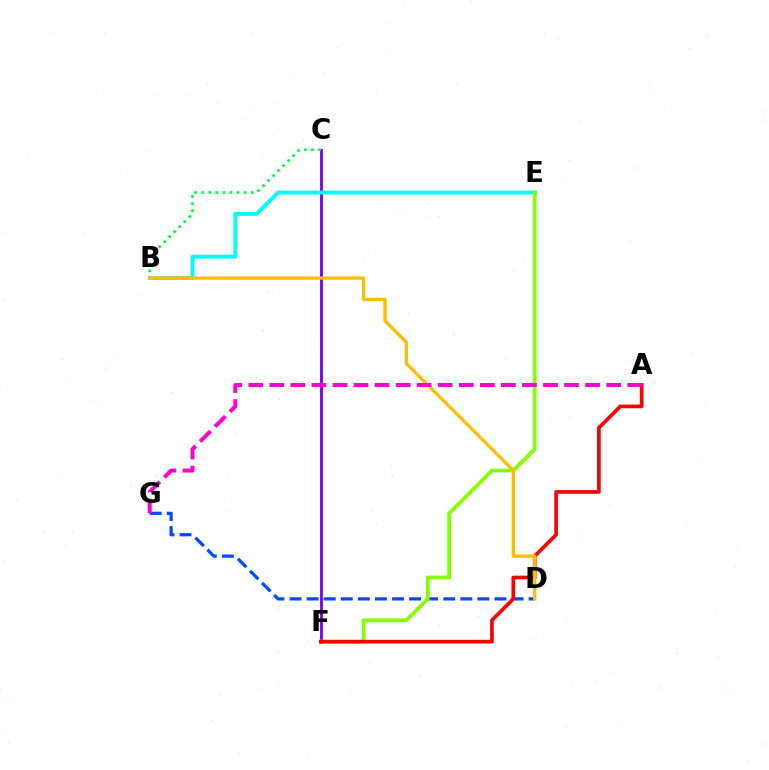{('D', 'G'): [{'color': '#004bff', 'line_style': 'dashed', 'thickness': 2.32}], ('C', 'F'): [{'color': '#7200ff', 'line_style': 'solid', 'thickness': 2.04}], ('B', 'E'): [{'color': '#00fff6', 'line_style': 'solid', 'thickness': 2.79}], ('E', 'F'): [{'color': '#84ff00', 'line_style': 'solid', 'thickness': 2.7}], ('A', 'F'): [{'color': '#ff0000', 'line_style': 'solid', 'thickness': 2.64}], ('B', 'C'): [{'color': '#00ff39', 'line_style': 'dotted', 'thickness': 1.92}], ('B', 'D'): [{'color': '#ffbd00', 'line_style': 'solid', 'thickness': 2.38}], ('A', 'G'): [{'color': '#ff00cf', 'line_style': 'dashed', 'thickness': 2.86}]}